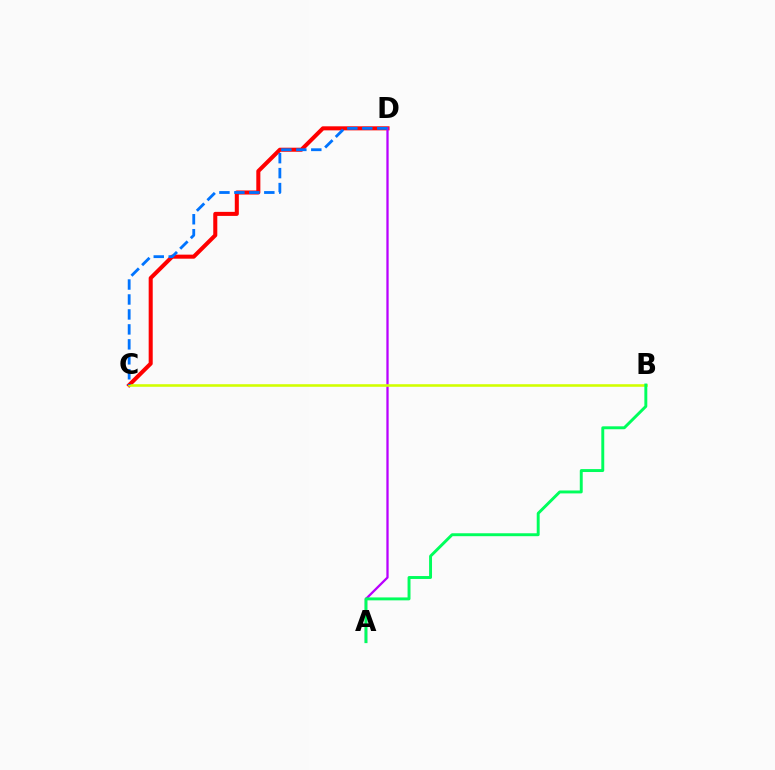{('C', 'D'): [{'color': '#ff0000', 'line_style': 'solid', 'thickness': 2.91}, {'color': '#0074ff', 'line_style': 'dashed', 'thickness': 2.03}], ('A', 'D'): [{'color': '#b900ff', 'line_style': 'solid', 'thickness': 1.63}], ('B', 'C'): [{'color': '#d1ff00', 'line_style': 'solid', 'thickness': 1.85}], ('A', 'B'): [{'color': '#00ff5c', 'line_style': 'solid', 'thickness': 2.11}]}